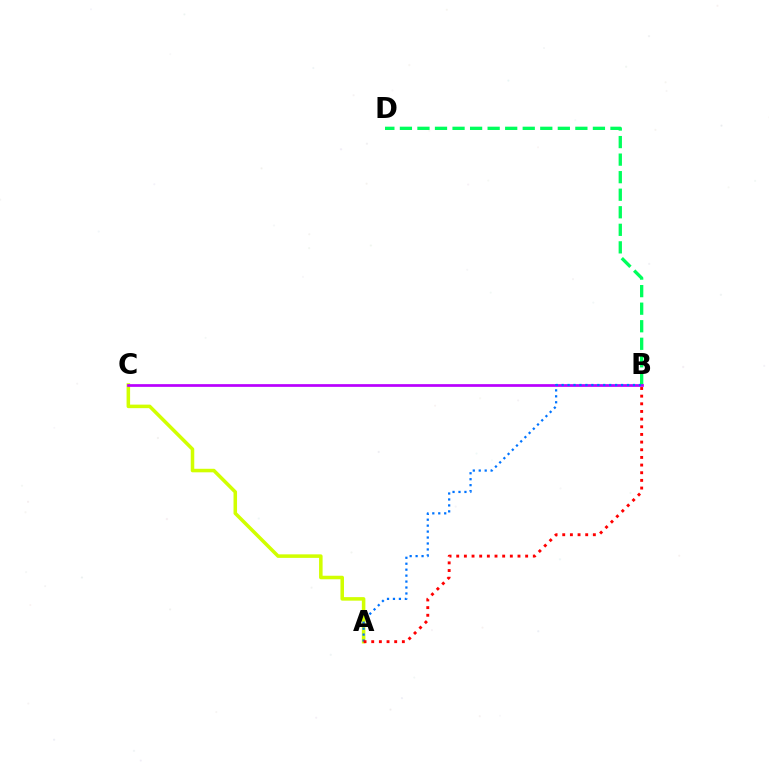{('B', 'D'): [{'color': '#00ff5c', 'line_style': 'dashed', 'thickness': 2.38}], ('A', 'C'): [{'color': '#d1ff00', 'line_style': 'solid', 'thickness': 2.54}], ('B', 'C'): [{'color': '#b900ff', 'line_style': 'solid', 'thickness': 1.96}], ('A', 'B'): [{'color': '#0074ff', 'line_style': 'dotted', 'thickness': 1.62}, {'color': '#ff0000', 'line_style': 'dotted', 'thickness': 2.08}]}